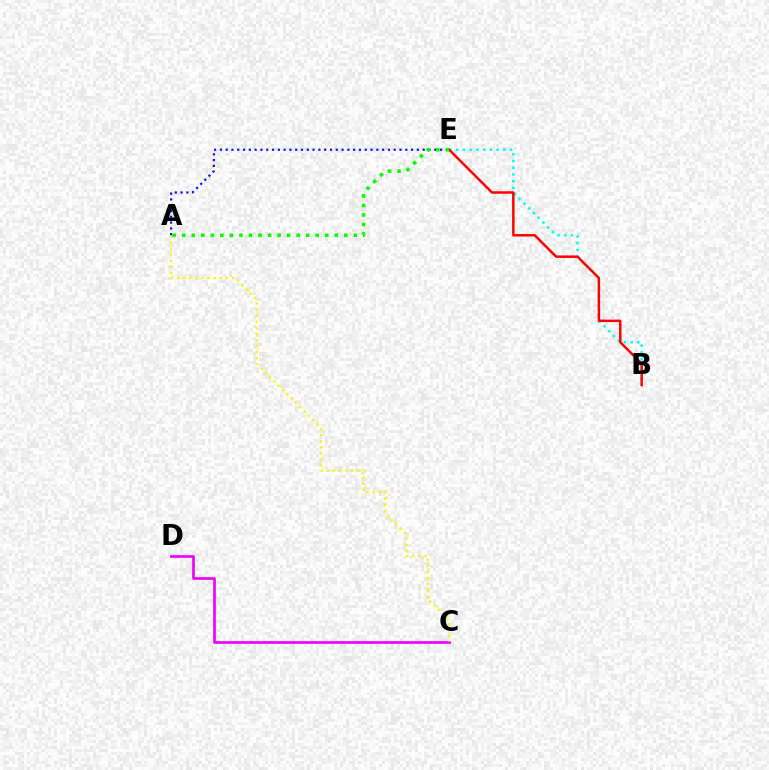{('B', 'E'): [{'color': '#00fff6', 'line_style': 'dotted', 'thickness': 1.83}, {'color': '#ff0000', 'line_style': 'solid', 'thickness': 1.77}], ('C', 'D'): [{'color': '#ee00ff', 'line_style': 'solid', 'thickness': 1.92}], ('A', 'C'): [{'color': '#fcf500', 'line_style': 'dotted', 'thickness': 1.65}], ('A', 'E'): [{'color': '#0010ff', 'line_style': 'dotted', 'thickness': 1.57}, {'color': '#08ff00', 'line_style': 'dotted', 'thickness': 2.59}]}